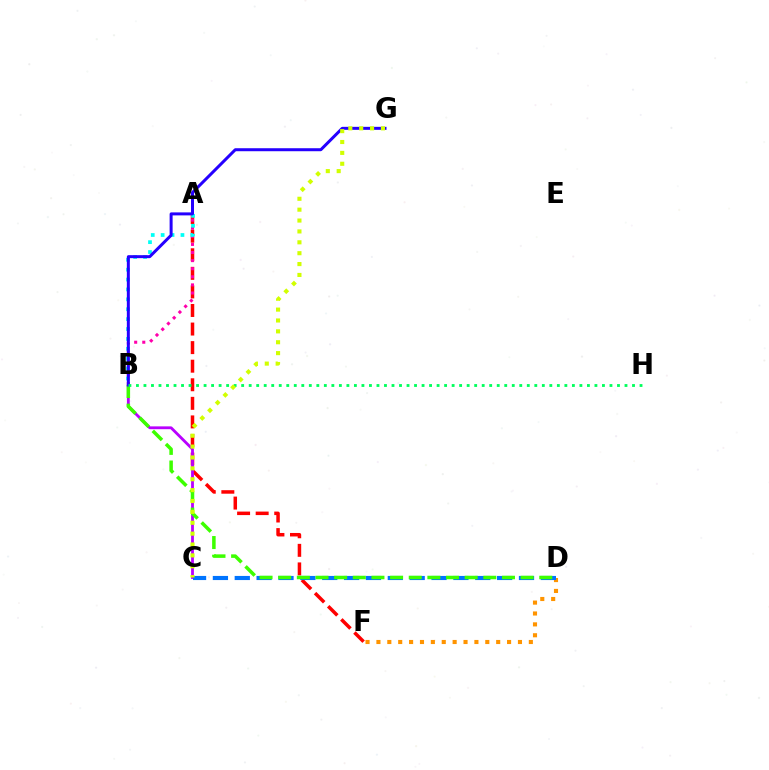{('A', 'F'): [{'color': '#ff0000', 'line_style': 'dashed', 'thickness': 2.52}], ('B', 'C'): [{'color': '#b900ff', 'line_style': 'solid', 'thickness': 2.03}], ('A', 'B'): [{'color': '#ff00ac', 'line_style': 'dotted', 'thickness': 2.2}, {'color': '#00fff6', 'line_style': 'dotted', 'thickness': 2.69}], ('D', 'F'): [{'color': '#ff9400', 'line_style': 'dotted', 'thickness': 2.96}], ('C', 'D'): [{'color': '#0074ff', 'line_style': 'dashed', 'thickness': 2.97}], ('B', 'D'): [{'color': '#3dff00', 'line_style': 'dashed', 'thickness': 2.53}], ('B', 'G'): [{'color': '#2500ff', 'line_style': 'solid', 'thickness': 2.16}], ('B', 'H'): [{'color': '#00ff5c', 'line_style': 'dotted', 'thickness': 2.04}], ('C', 'G'): [{'color': '#d1ff00', 'line_style': 'dotted', 'thickness': 2.96}]}